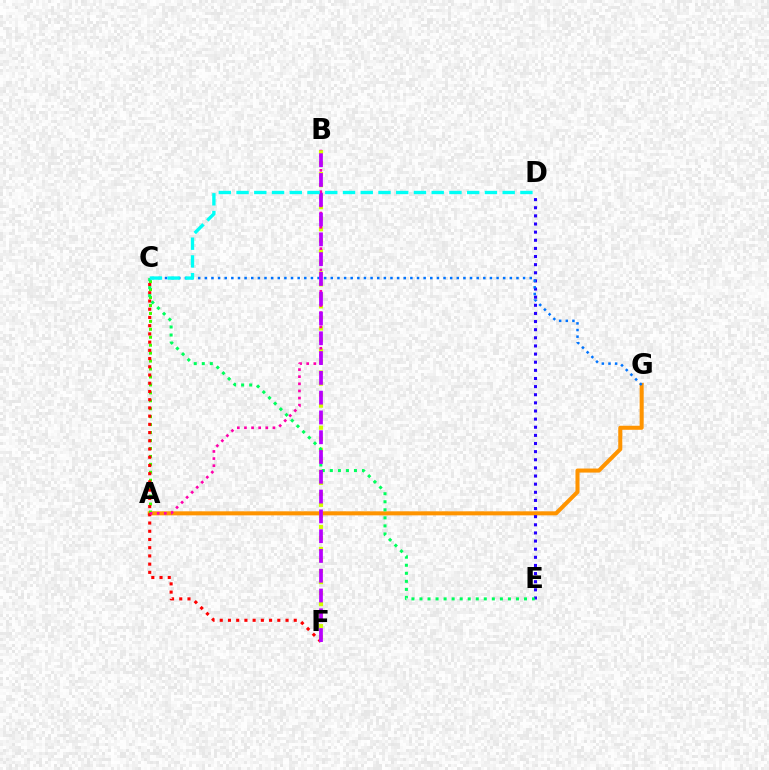{('A', 'G'): [{'color': '#ff9400', 'line_style': 'solid', 'thickness': 2.91}], ('A', 'C'): [{'color': '#3dff00', 'line_style': 'dotted', 'thickness': 2.16}], ('D', 'E'): [{'color': '#2500ff', 'line_style': 'dotted', 'thickness': 2.21}], ('B', 'F'): [{'color': '#d1ff00', 'line_style': 'dotted', 'thickness': 3.0}, {'color': '#b900ff', 'line_style': 'dashed', 'thickness': 2.69}], ('C', 'F'): [{'color': '#ff0000', 'line_style': 'dotted', 'thickness': 2.23}], ('C', 'G'): [{'color': '#0074ff', 'line_style': 'dotted', 'thickness': 1.8}], ('C', 'E'): [{'color': '#00ff5c', 'line_style': 'dotted', 'thickness': 2.18}], ('A', 'B'): [{'color': '#ff00ac', 'line_style': 'dotted', 'thickness': 1.93}], ('C', 'D'): [{'color': '#00fff6', 'line_style': 'dashed', 'thickness': 2.41}]}